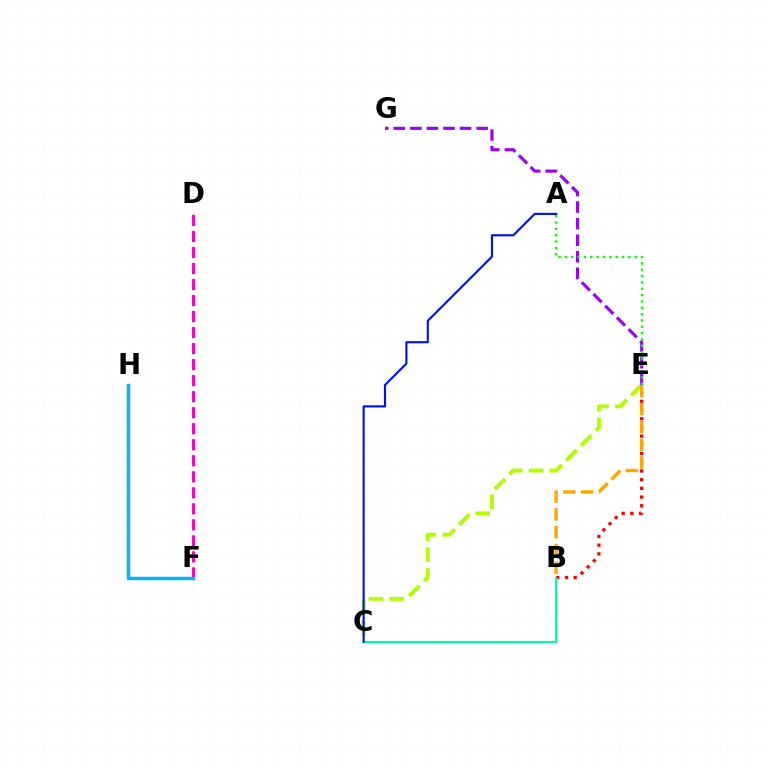{('B', 'E'): [{'color': '#ff0000', 'line_style': 'dotted', 'thickness': 2.37}, {'color': '#ffa500', 'line_style': 'dashed', 'thickness': 2.42}], ('C', 'E'): [{'color': '#b3ff00', 'line_style': 'dashed', 'thickness': 2.84}], ('D', 'F'): [{'color': '#ff00bd', 'line_style': 'dashed', 'thickness': 2.18}], ('F', 'H'): [{'color': '#00b5ff', 'line_style': 'solid', 'thickness': 2.48}], ('E', 'G'): [{'color': '#9b00ff', 'line_style': 'dashed', 'thickness': 2.25}], ('A', 'E'): [{'color': '#08ff00', 'line_style': 'dotted', 'thickness': 1.72}], ('B', 'C'): [{'color': '#00ff9d', 'line_style': 'solid', 'thickness': 1.57}], ('A', 'C'): [{'color': '#0010ff', 'line_style': 'solid', 'thickness': 1.54}]}